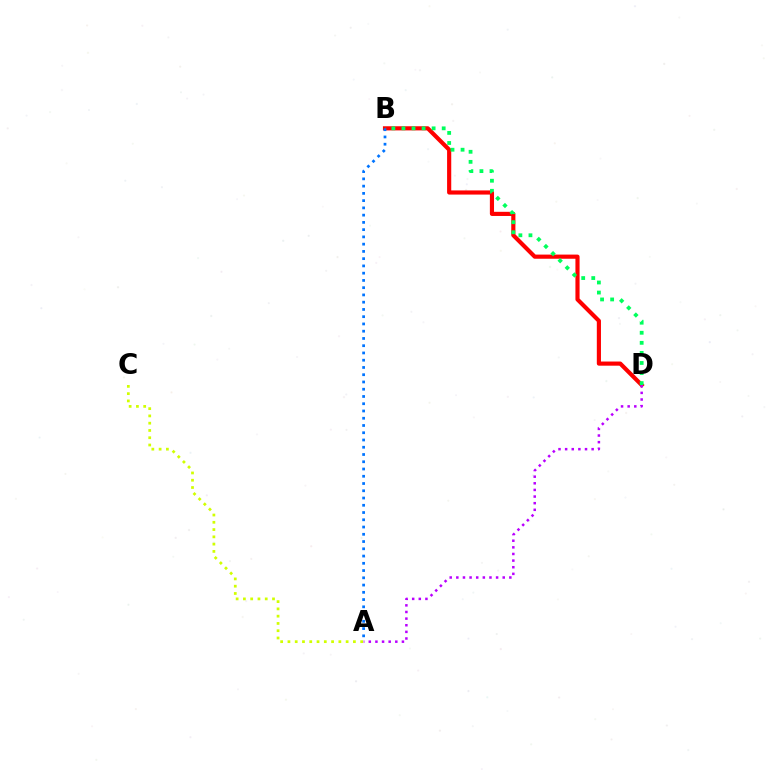{('B', 'D'): [{'color': '#ff0000', 'line_style': 'solid', 'thickness': 2.99}, {'color': '#00ff5c', 'line_style': 'dotted', 'thickness': 2.73}], ('A', 'D'): [{'color': '#b900ff', 'line_style': 'dotted', 'thickness': 1.8}], ('A', 'C'): [{'color': '#d1ff00', 'line_style': 'dotted', 'thickness': 1.98}], ('A', 'B'): [{'color': '#0074ff', 'line_style': 'dotted', 'thickness': 1.97}]}